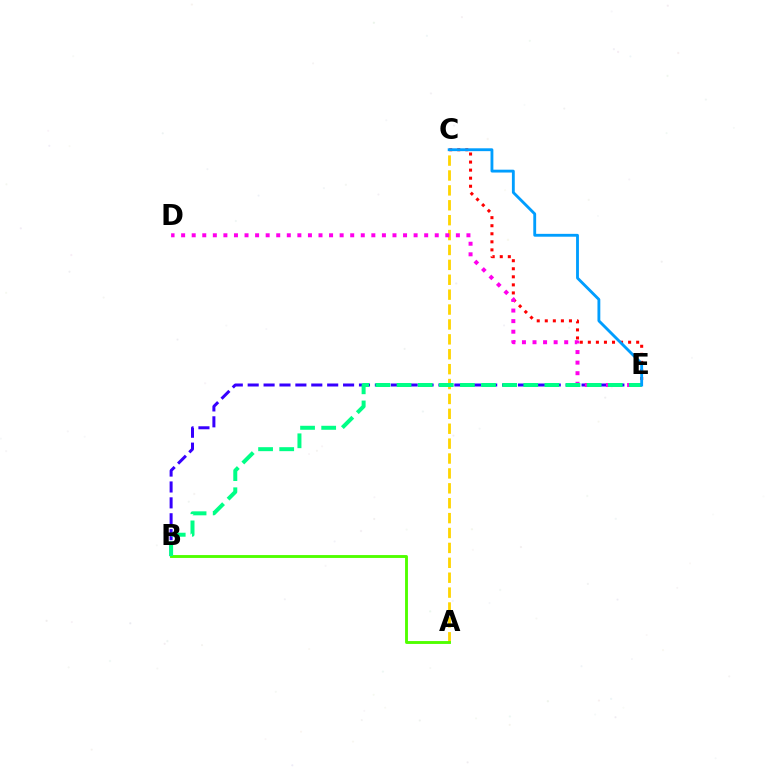{('A', 'C'): [{'color': '#ffd500', 'line_style': 'dashed', 'thickness': 2.02}], ('B', 'E'): [{'color': '#3700ff', 'line_style': 'dashed', 'thickness': 2.16}, {'color': '#00ff86', 'line_style': 'dashed', 'thickness': 2.87}], ('C', 'E'): [{'color': '#ff0000', 'line_style': 'dotted', 'thickness': 2.19}, {'color': '#009eff', 'line_style': 'solid', 'thickness': 2.05}], ('D', 'E'): [{'color': '#ff00ed', 'line_style': 'dotted', 'thickness': 2.87}], ('A', 'B'): [{'color': '#4fff00', 'line_style': 'solid', 'thickness': 2.07}]}